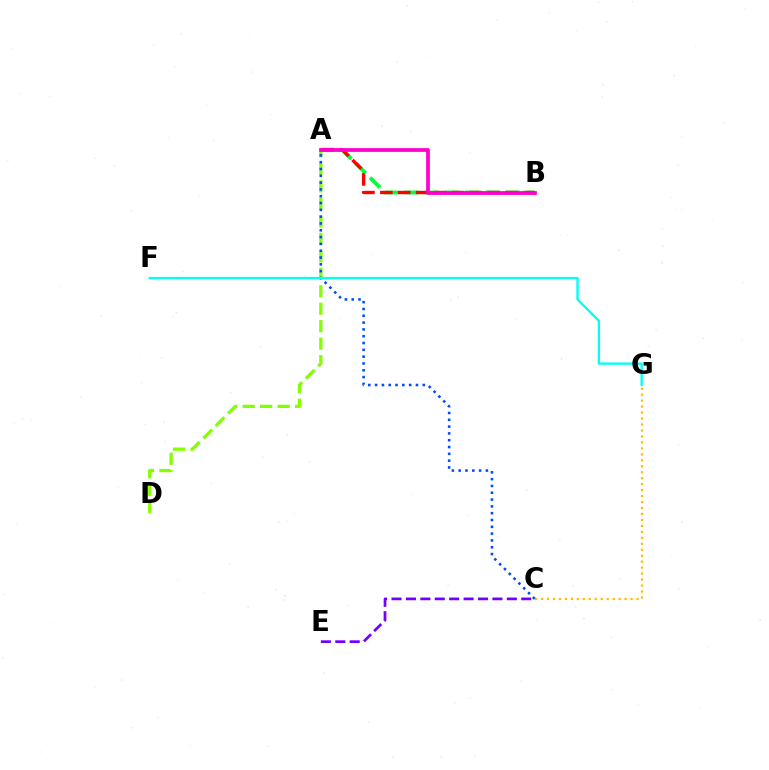{('C', 'G'): [{'color': '#ffbd00', 'line_style': 'dotted', 'thickness': 1.62}], ('A', 'B'): [{'color': '#00ff39', 'line_style': 'dashed', 'thickness': 2.75}, {'color': '#ff0000', 'line_style': 'dashed', 'thickness': 2.43}, {'color': '#ff00cf', 'line_style': 'solid', 'thickness': 2.7}], ('C', 'E'): [{'color': '#7200ff', 'line_style': 'dashed', 'thickness': 1.96}], ('A', 'D'): [{'color': '#84ff00', 'line_style': 'dashed', 'thickness': 2.37}], ('A', 'C'): [{'color': '#004bff', 'line_style': 'dotted', 'thickness': 1.85}], ('F', 'G'): [{'color': '#00fff6', 'line_style': 'solid', 'thickness': 1.67}]}